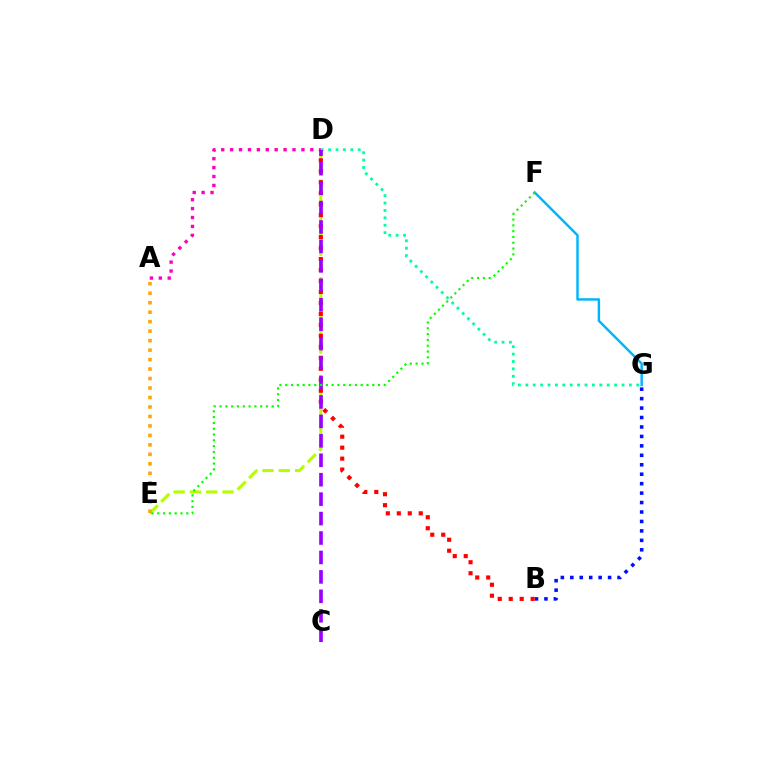{('D', 'E'): [{'color': '#b3ff00', 'line_style': 'dashed', 'thickness': 2.21}], ('F', 'G'): [{'color': '#00b5ff', 'line_style': 'solid', 'thickness': 1.76}], ('A', 'D'): [{'color': '#ff00bd', 'line_style': 'dotted', 'thickness': 2.42}], ('B', 'G'): [{'color': '#0010ff', 'line_style': 'dotted', 'thickness': 2.57}], ('B', 'D'): [{'color': '#ff0000', 'line_style': 'dotted', 'thickness': 2.98}], ('D', 'G'): [{'color': '#00ff9d', 'line_style': 'dotted', 'thickness': 2.01}], ('C', 'D'): [{'color': '#9b00ff', 'line_style': 'dashed', 'thickness': 2.64}], ('A', 'E'): [{'color': '#ffa500', 'line_style': 'dotted', 'thickness': 2.57}], ('E', 'F'): [{'color': '#08ff00', 'line_style': 'dotted', 'thickness': 1.58}]}